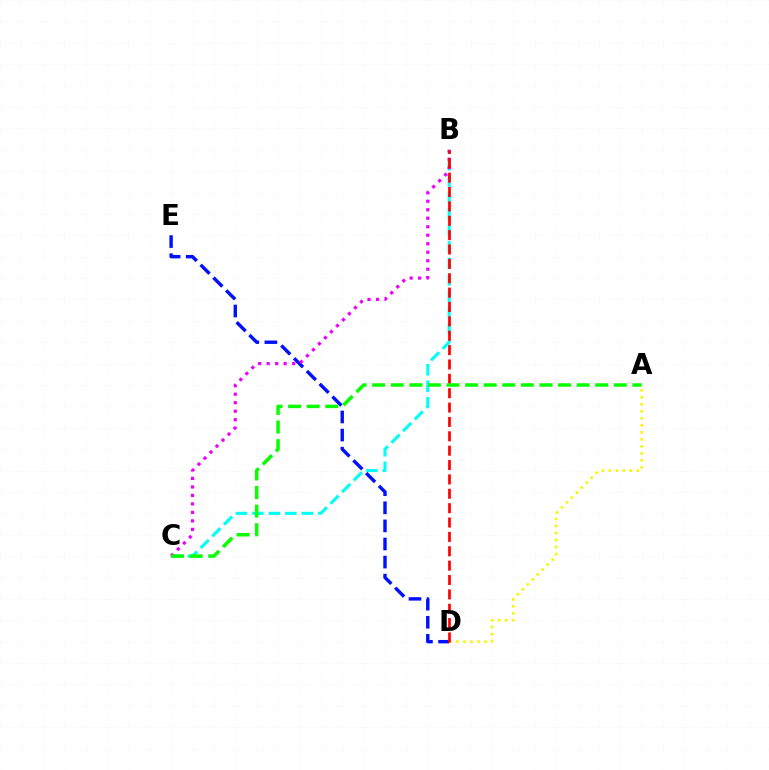{('A', 'D'): [{'color': '#fcf500', 'line_style': 'dotted', 'thickness': 1.9}], ('B', 'C'): [{'color': '#00fff6', 'line_style': 'dashed', 'thickness': 2.24}, {'color': '#ee00ff', 'line_style': 'dotted', 'thickness': 2.31}], ('D', 'E'): [{'color': '#0010ff', 'line_style': 'dashed', 'thickness': 2.46}], ('B', 'D'): [{'color': '#ff0000', 'line_style': 'dashed', 'thickness': 1.95}], ('A', 'C'): [{'color': '#08ff00', 'line_style': 'dashed', 'thickness': 2.52}]}